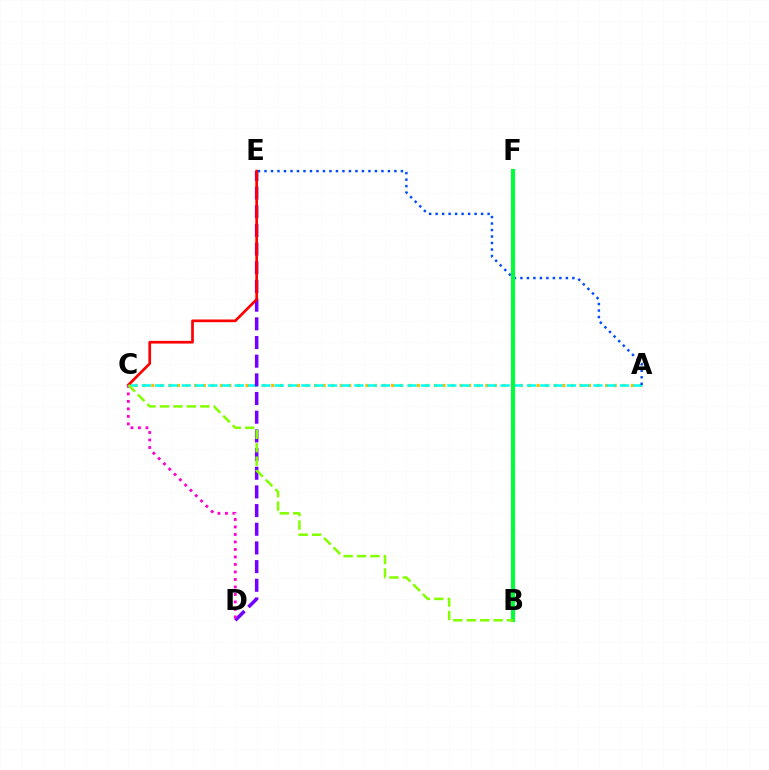{('A', 'C'): [{'color': '#ffbd00', 'line_style': 'dotted', 'thickness': 2.33}, {'color': '#00fff6', 'line_style': 'dashed', 'thickness': 1.8}], ('D', 'E'): [{'color': '#7200ff', 'line_style': 'dashed', 'thickness': 2.54}], ('A', 'E'): [{'color': '#004bff', 'line_style': 'dotted', 'thickness': 1.76}], ('C', 'E'): [{'color': '#ff0000', 'line_style': 'solid', 'thickness': 1.94}], ('B', 'F'): [{'color': '#00ff39', 'line_style': 'solid', 'thickness': 2.96}], ('C', 'D'): [{'color': '#ff00cf', 'line_style': 'dotted', 'thickness': 2.04}], ('B', 'C'): [{'color': '#84ff00', 'line_style': 'dashed', 'thickness': 1.83}]}